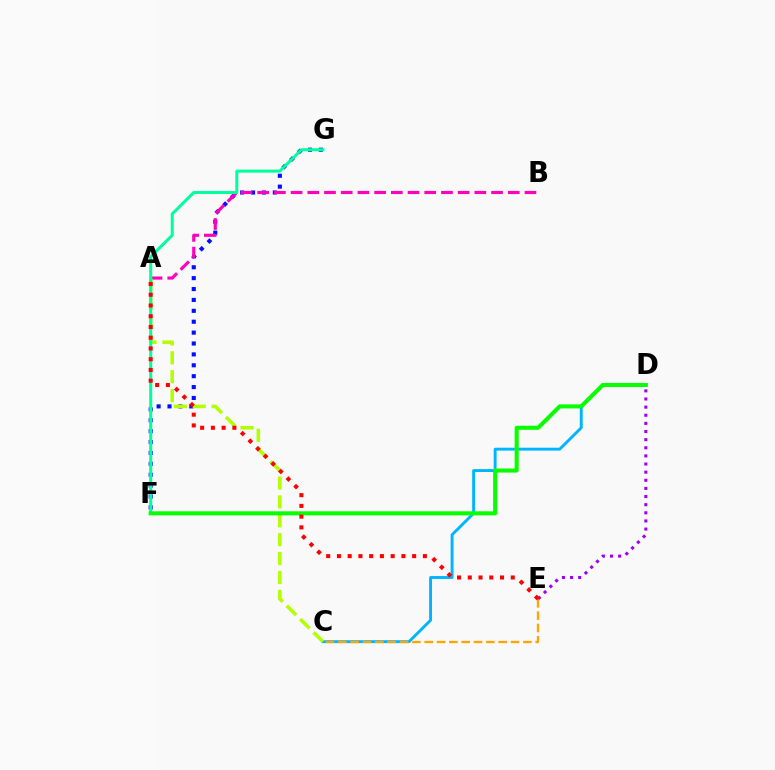{('F', 'G'): [{'color': '#0010ff', 'line_style': 'dotted', 'thickness': 2.96}, {'color': '#00ff9d', 'line_style': 'solid', 'thickness': 2.18}], ('C', 'D'): [{'color': '#00b5ff', 'line_style': 'solid', 'thickness': 2.08}], ('A', 'B'): [{'color': '#ff00bd', 'line_style': 'dashed', 'thickness': 2.27}], ('C', 'E'): [{'color': '#ffa500', 'line_style': 'dashed', 'thickness': 1.68}], ('D', 'E'): [{'color': '#9b00ff', 'line_style': 'dotted', 'thickness': 2.21}], ('A', 'C'): [{'color': '#b3ff00', 'line_style': 'dashed', 'thickness': 2.57}], ('D', 'F'): [{'color': '#08ff00', 'line_style': 'solid', 'thickness': 2.92}], ('A', 'E'): [{'color': '#ff0000', 'line_style': 'dotted', 'thickness': 2.92}]}